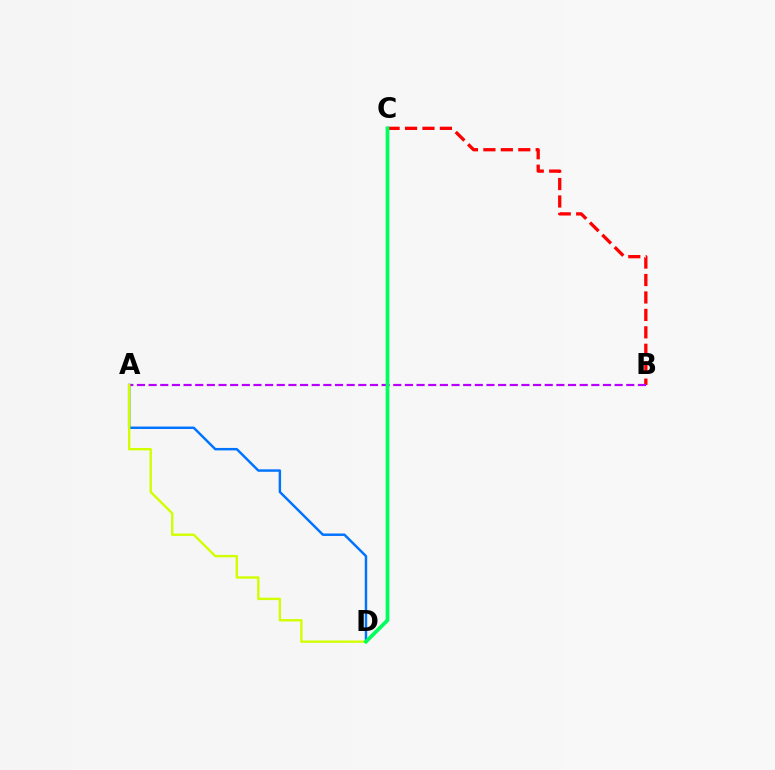{('A', 'D'): [{'color': '#0074ff', 'line_style': 'solid', 'thickness': 1.77}, {'color': '#d1ff00', 'line_style': 'solid', 'thickness': 1.71}], ('B', 'C'): [{'color': '#ff0000', 'line_style': 'dashed', 'thickness': 2.37}], ('A', 'B'): [{'color': '#b900ff', 'line_style': 'dashed', 'thickness': 1.58}], ('C', 'D'): [{'color': '#00ff5c', 'line_style': 'solid', 'thickness': 2.67}]}